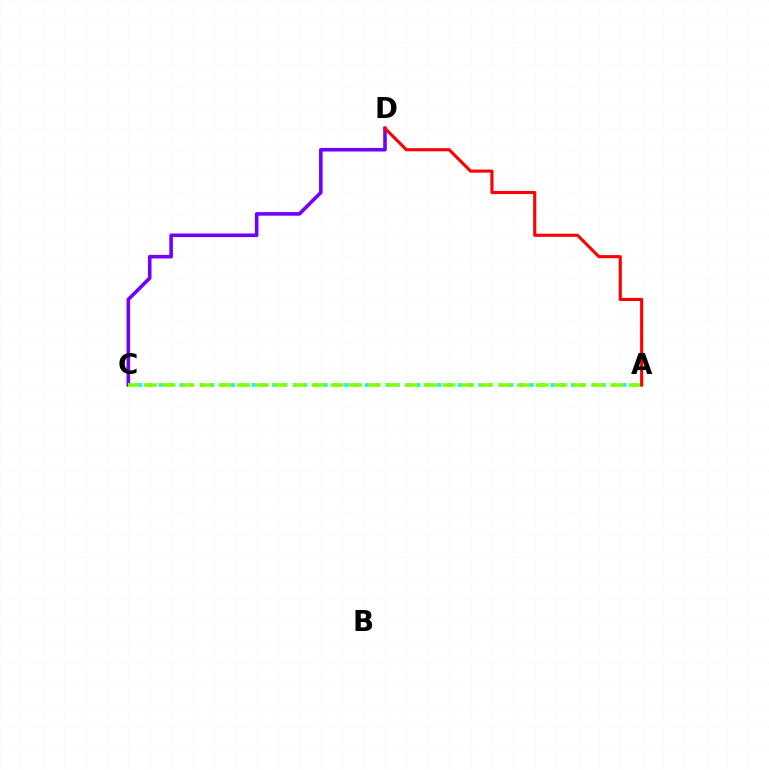{('C', 'D'): [{'color': '#7200ff', 'line_style': 'solid', 'thickness': 2.59}], ('A', 'C'): [{'color': '#00fff6', 'line_style': 'dotted', 'thickness': 2.8}, {'color': '#84ff00', 'line_style': 'dashed', 'thickness': 2.54}], ('A', 'D'): [{'color': '#ff0000', 'line_style': 'solid', 'thickness': 2.24}]}